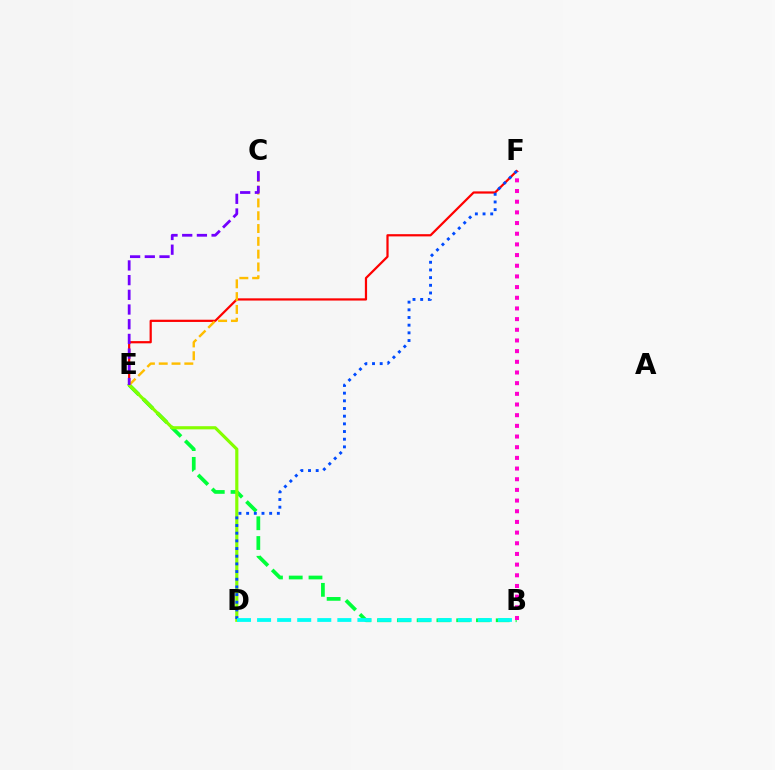{('B', 'E'): [{'color': '#00ff39', 'line_style': 'dashed', 'thickness': 2.69}], ('B', 'F'): [{'color': '#ff00cf', 'line_style': 'dotted', 'thickness': 2.9}], ('E', 'F'): [{'color': '#ff0000', 'line_style': 'solid', 'thickness': 1.6}], ('D', 'E'): [{'color': '#84ff00', 'line_style': 'solid', 'thickness': 2.27}], ('D', 'F'): [{'color': '#004bff', 'line_style': 'dotted', 'thickness': 2.08}], ('C', 'E'): [{'color': '#ffbd00', 'line_style': 'dashed', 'thickness': 1.74}, {'color': '#7200ff', 'line_style': 'dashed', 'thickness': 2.0}], ('B', 'D'): [{'color': '#00fff6', 'line_style': 'dashed', 'thickness': 2.73}]}